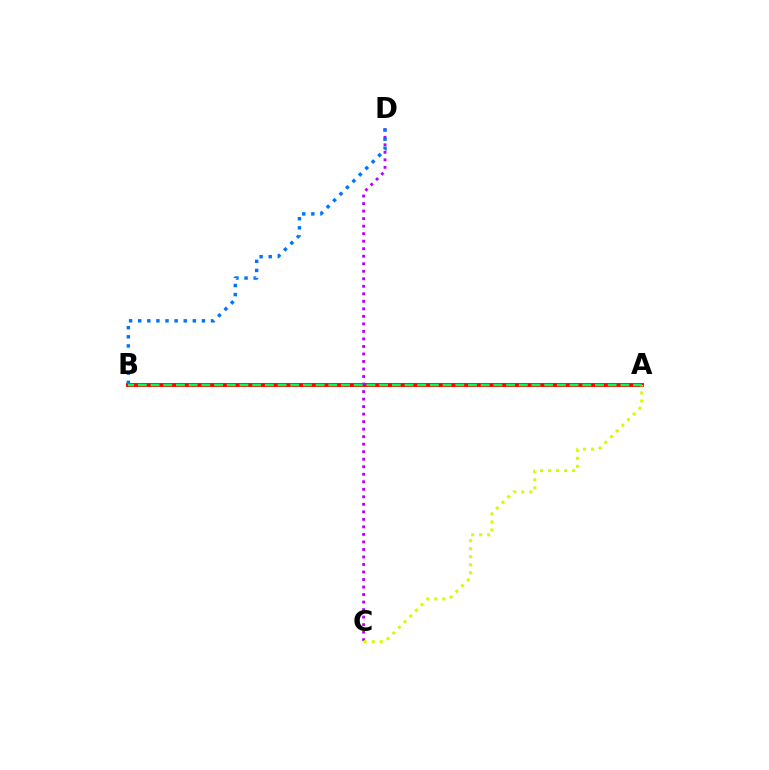{('A', 'B'): [{'color': '#ff0000', 'line_style': 'solid', 'thickness': 2.79}, {'color': '#00ff5c', 'line_style': 'dashed', 'thickness': 1.72}], ('C', 'D'): [{'color': '#b900ff', 'line_style': 'dotted', 'thickness': 2.04}], ('B', 'D'): [{'color': '#0074ff', 'line_style': 'dotted', 'thickness': 2.47}], ('A', 'C'): [{'color': '#d1ff00', 'line_style': 'dotted', 'thickness': 2.18}]}